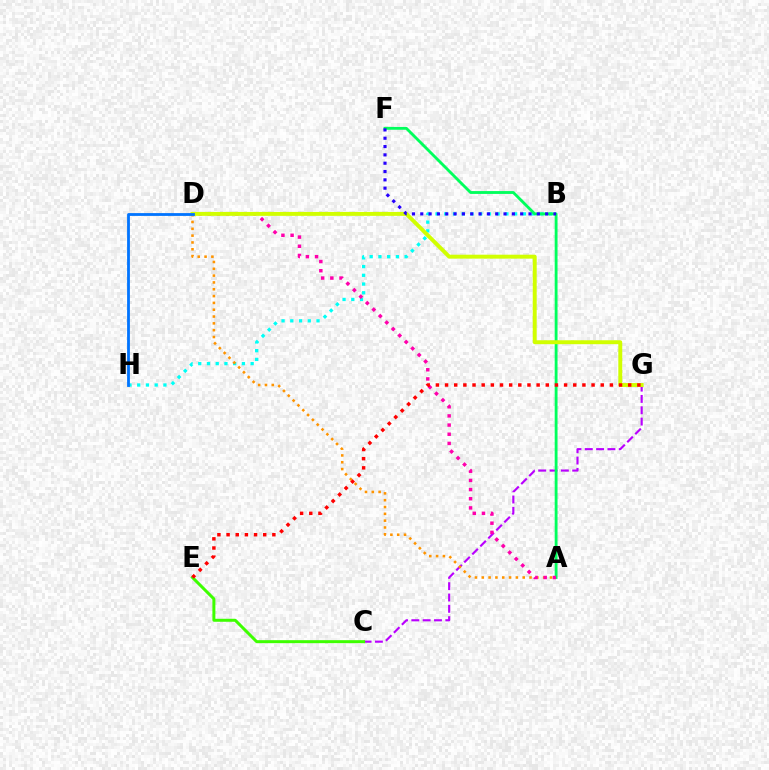{('B', 'H'): [{'color': '#00fff6', 'line_style': 'dotted', 'thickness': 2.37}], ('C', 'G'): [{'color': '#b900ff', 'line_style': 'dashed', 'thickness': 1.54}], ('A', 'F'): [{'color': '#00ff5c', 'line_style': 'solid', 'thickness': 2.05}], ('A', 'D'): [{'color': '#ff9400', 'line_style': 'dotted', 'thickness': 1.85}, {'color': '#ff00ac', 'line_style': 'dotted', 'thickness': 2.49}], ('C', 'E'): [{'color': '#3dff00', 'line_style': 'solid', 'thickness': 2.15}], ('D', 'G'): [{'color': '#d1ff00', 'line_style': 'solid', 'thickness': 2.83}], ('E', 'G'): [{'color': '#ff0000', 'line_style': 'dotted', 'thickness': 2.49}], ('B', 'F'): [{'color': '#2500ff', 'line_style': 'dotted', 'thickness': 2.26}], ('D', 'H'): [{'color': '#0074ff', 'line_style': 'solid', 'thickness': 2.02}]}